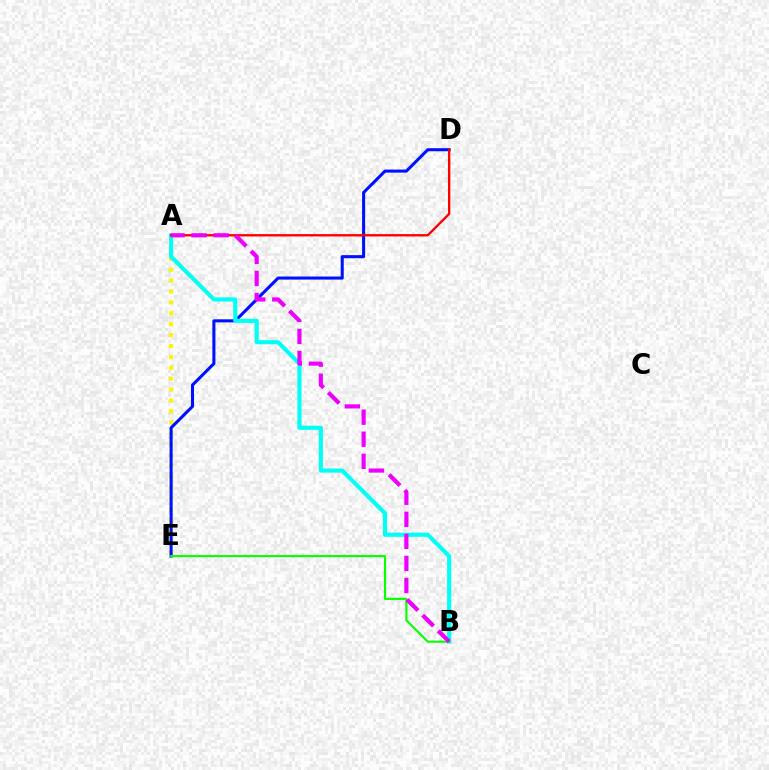{('A', 'E'): [{'color': '#fcf500', 'line_style': 'dotted', 'thickness': 2.96}], ('D', 'E'): [{'color': '#0010ff', 'line_style': 'solid', 'thickness': 2.2}], ('A', 'B'): [{'color': '#00fff6', 'line_style': 'solid', 'thickness': 2.97}, {'color': '#ee00ff', 'line_style': 'dashed', 'thickness': 3.0}], ('B', 'E'): [{'color': '#08ff00', 'line_style': 'solid', 'thickness': 1.53}], ('A', 'D'): [{'color': '#ff0000', 'line_style': 'solid', 'thickness': 1.7}]}